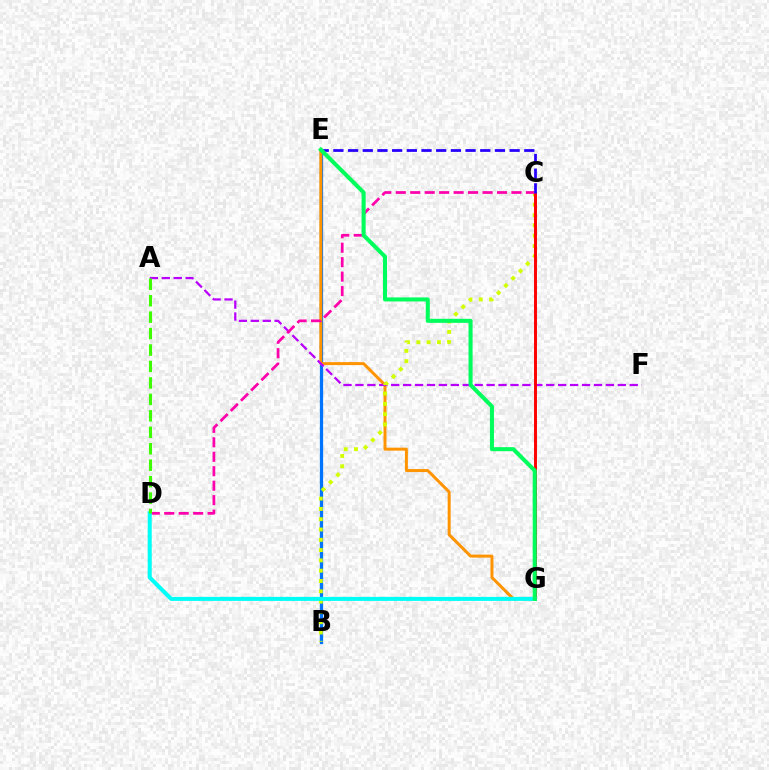{('B', 'E'): [{'color': '#0074ff', 'line_style': 'solid', 'thickness': 2.34}], ('E', 'G'): [{'color': '#ff9400', 'line_style': 'solid', 'thickness': 2.15}, {'color': '#00ff5c', 'line_style': 'solid', 'thickness': 2.92}], ('A', 'F'): [{'color': '#b900ff', 'line_style': 'dashed', 'thickness': 1.62}], ('B', 'C'): [{'color': '#d1ff00', 'line_style': 'dotted', 'thickness': 2.8}], ('C', 'G'): [{'color': '#ff0000', 'line_style': 'solid', 'thickness': 2.12}], ('C', 'D'): [{'color': '#ff00ac', 'line_style': 'dashed', 'thickness': 1.96}], ('C', 'E'): [{'color': '#2500ff', 'line_style': 'dashed', 'thickness': 2.0}], ('D', 'G'): [{'color': '#00fff6', 'line_style': 'solid', 'thickness': 2.9}], ('A', 'D'): [{'color': '#3dff00', 'line_style': 'dashed', 'thickness': 2.23}]}